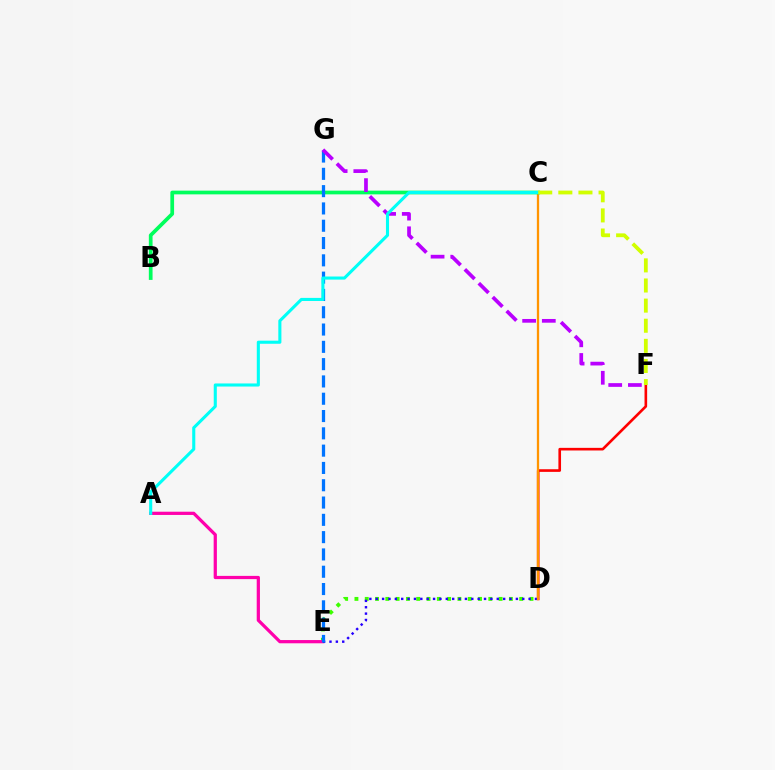{('D', 'E'): [{'color': '#3dff00', 'line_style': 'dotted', 'thickness': 2.8}, {'color': '#2500ff', 'line_style': 'dotted', 'thickness': 1.73}], ('A', 'E'): [{'color': '#ff00ac', 'line_style': 'solid', 'thickness': 2.33}], ('D', 'F'): [{'color': '#ff0000', 'line_style': 'solid', 'thickness': 1.89}], ('C', 'D'): [{'color': '#ff9400', 'line_style': 'solid', 'thickness': 1.65}], ('B', 'C'): [{'color': '#00ff5c', 'line_style': 'solid', 'thickness': 2.68}], ('E', 'G'): [{'color': '#0074ff', 'line_style': 'dashed', 'thickness': 2.35}], ('F', 'G'): [{'color': '#b900ff', 'line_style': 'dashed', 'thickness': 2.67}], ('A', 'C'): [{'color': '#00fff6', 'line_style': 'solid', 'thickness': 2.22}], ('C', 'F'): [{'color': '#d1ff00', 'line_style': 'dashed', 'thickness': 2.73}]}